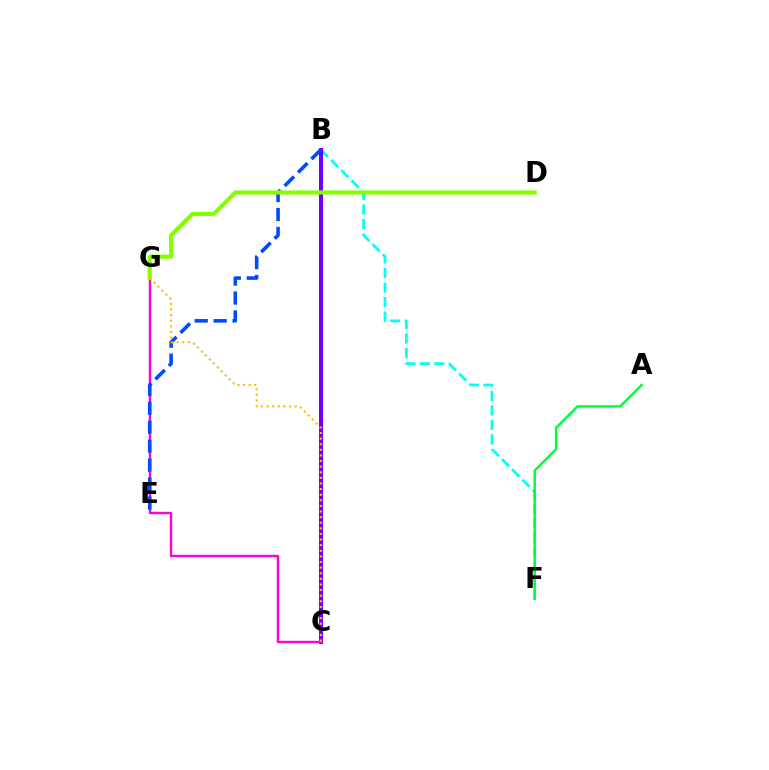{('B', 'F'): [{'color': '#00fff6', 'line_style': 'dashed', 'thickness': 1.97}], ('A', 'F'): [{'color': '#00ff39', 'line_style': 'solid', 'thickness': 1.78}], ('B', 'C'): [{'color': '#ff0000', 'line_style': 'dotted', 'thickness': 1.85}, {'color': '#7200ff', 'line_style': 'solid', 'thickness': 2.93}], ('C', 'G'): [{'color': '#ff00cf', 'line_style': 'solid', 'thickness': 1.73}, {'color': '#ffbd00', 'line_style': 'dotted', 'thickness': 1.52}], ('B', 'E'): [{'color': '#004bff', 'line_style': 'dashed', 'thickness': 2.58}], ('D', 'G'): [{'color': '#84ff00', 'line_style': 'solid', 'thickness': 2.97}]}